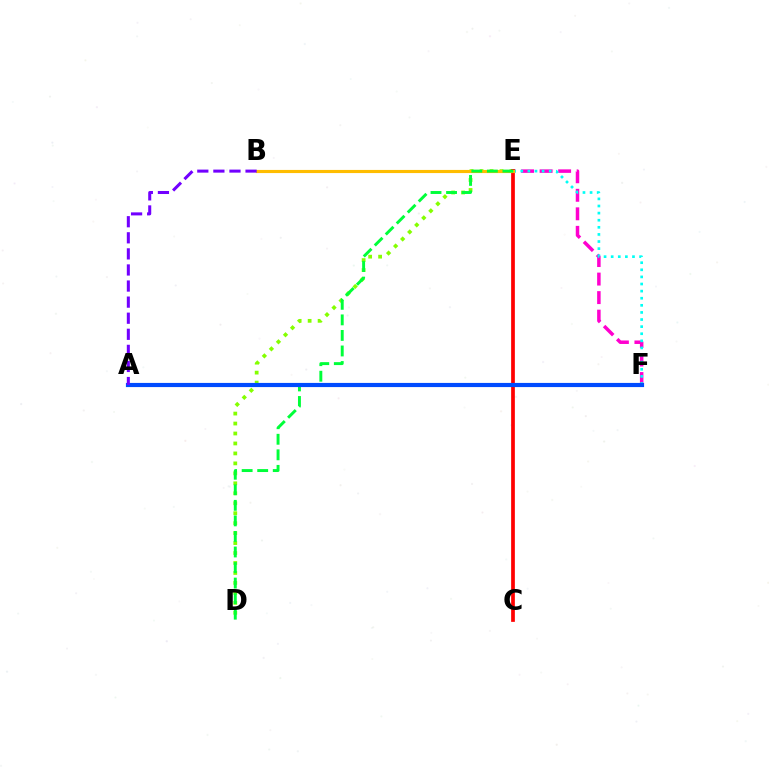{('E', 'F'): [{'color': '#ff00cf', 'line_style': 'dashed', 'thickness': 2.52}, {'color': '#00fff6', 'line_style': 'dotted', 'thickness': 1.93}], ('D', 'E'): [{'color': '#84ff00', 'line_style': 'dotted', 'thickness': 2.71}, {'color': '#00ff39', 'line_style': 'dashed', 'thickness': 2.11}], ('C', 'E'): [{'color': '#ff0000', 'line_style': 'solid', 'thickness': 2.68}], ('B', 'E'): [{'color': '#ffbd00', 'line_style': 'solid', 'thickness': 2.26}], ('A', 'F'): [{'color': '#004bff', 'line_style': 'solid', 'thickness': 3.0}], ('A', 'B'): [{'color': '#7200ff', 'line_style': 'dashed', 'thickness': 2.18}]}